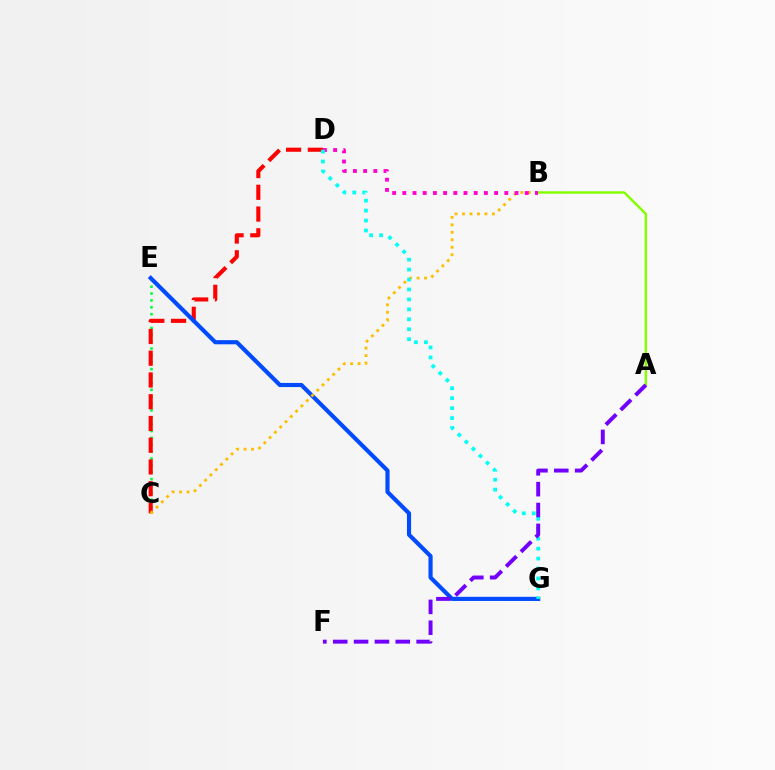{('C', 'E'): [{'color': '#00ff39', 'line_style': 'dotted', 'thickness': 1.87}], ('C', 'D'): [{'color': '#ff0000', 'line_style': 'dashed', 'thickness': 2.95}], ('E', 'G'): [{'color': '#004bff', 'line_style': 'solid', 'thickness': 2.98}], ('B', 'C'): [{'color': '#ffbd00', 'line_style': 'dotted', 'thickness': 2.03}], ('A', 'B'): [{'color': '#84ff00', 'line_style': 'solid', 'thickness': 1.76}], ('B', 'D'): [{'color': '#ff00cf', 'line_style': 'dotted', 'thickness': 2.77}], ('D', 'G'): [{'color': '#00fff6', 'line_style': 'dotted', 'thickness': 2.7}], ('A', 'F'): [{'color': '#7200ff', 'line_style': 'dashed', 'thickness': 2.83}]}